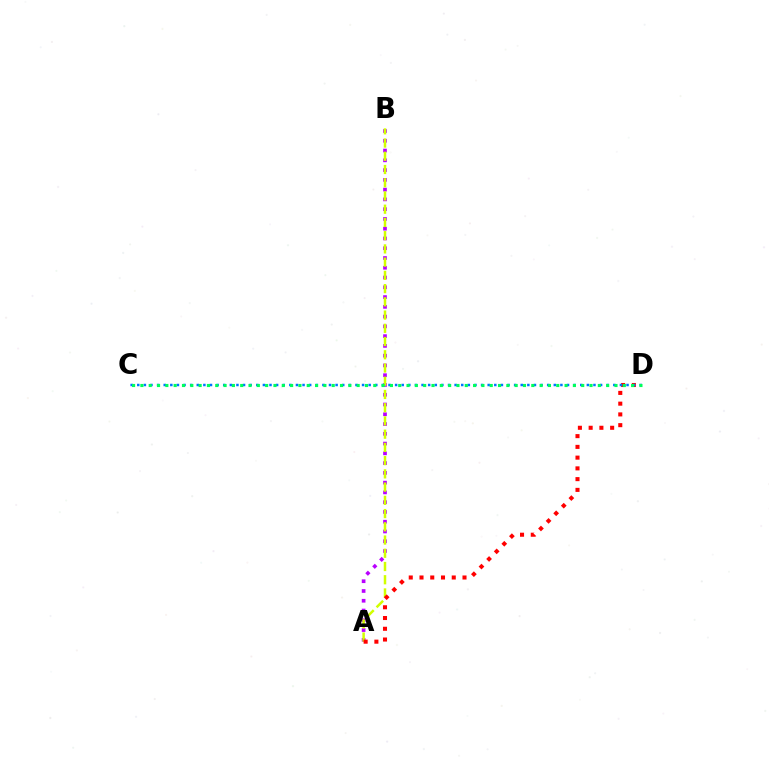{('A', 'B'): [{'color': '#b900ff', 'line_style': 'dotted', 'thickness': 2.65}, {'color': '#d1ff00', 'line_style': 'dashed', 'thickness': 1.8}], ('A', 'D'): [{'color': '#ff0000', 'line_style': 'dotted', 'thickness': 2.92}], ('C', 'D'): [{'color': '#0074ff', 'line_style': 'dotted', 'thickness': 1.8}, {'color': '#00ff5c', 'line_style': 'dotted', 'thickness': 2.26}]}